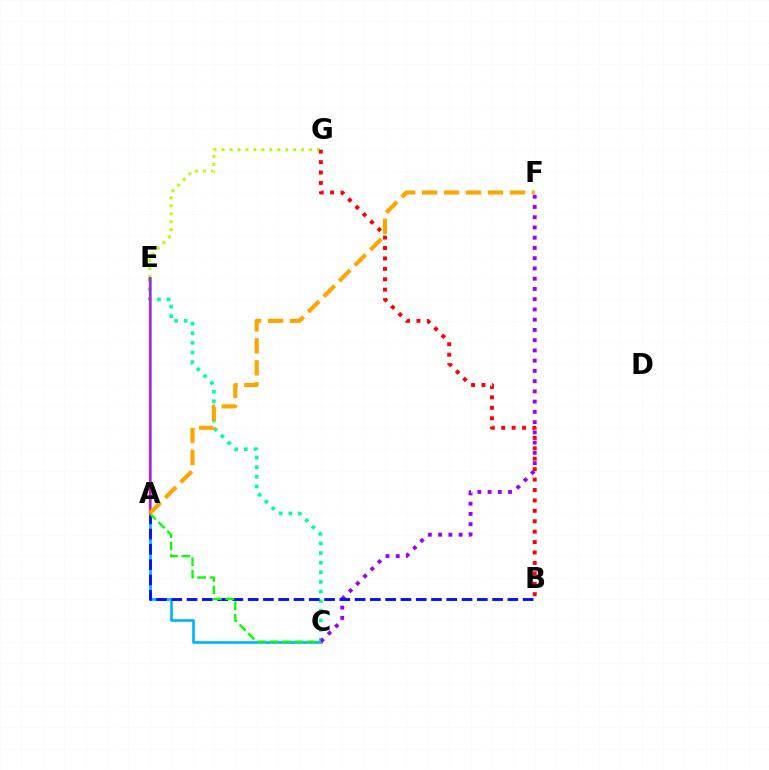{('C', 'E'): [{'color': '#00ff9d', 'line_style': 'dotted', 'thickness': 2.61}, {'color': '#00b5ff', 'line_style': 'solid', 'thickness': 1.93}], ('E', 'G'): [{'color': '#b3ff00', 'line_style': 'dotted', 'thickness': 2.16}], ('B', 'G'): [{'color': '#ff0000', 'line_style': 'dotted', 'thickness': 2.83}], ('C', 'F'): [{'color': '#9b00ff', 'line_style': 'dotted', 'thickness': 2.78}], ('A', 'B'): [{'color': '#0010ff', 'line_style': 'dashed', 'thickness': 2.08}], ('A', 'C'): [{'color': '#08ff00', 'line_style': 'dashed', 'thickness': 1.68}], ('A', 'E'): [{'color': '#ff00bd', 'line_style': 'solid', 'thickness': 1.51}], ('A', 'F'): [{'color': '#ffa500', 'line_style': 'dashed', 'thickness': 2.98}]}